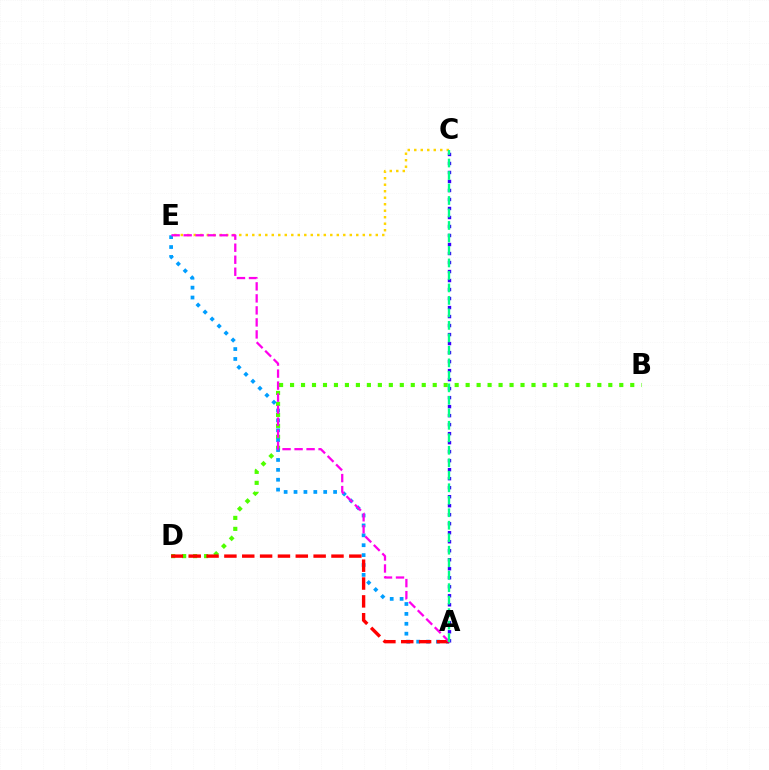{('C', 'E'): [{'color': '#ffd500', 'line_style': 'dotted', 'thickness': 1.77}], ('B', 'D'): [{'color': '#4fff00', 'line_style': 'dotted', 'thickness': 2.98}], ('A', 'E'): [{'color': '#009eff', 'line_style': 'dotted', 'thickness': 2.69}, {'color': '#ff00ed', 'line_style': 'dashed', 'thickness': 1.63}], ('A', 'D'): [{'color': '#ff0000', 'line_style': 'dashed', 'thickness': 2.42}], ('A', 'C'): [{'color': '#3700ff', 'line_style': 'dotted', 'thickness': 2.45}, {'color': '#00ff86', 'line_style': 'dashed', 'thickness': 1.7}]}